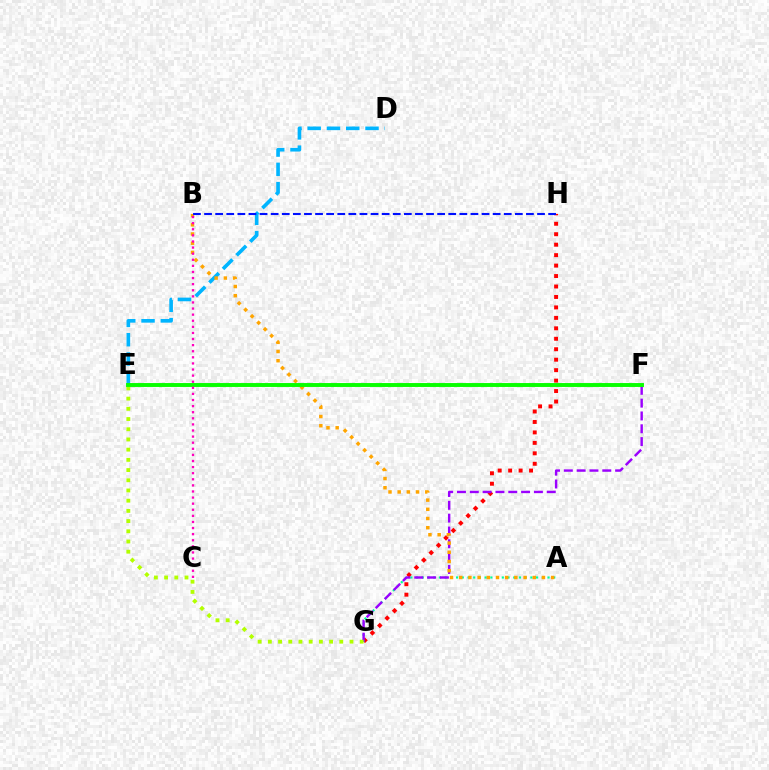{('G', 'H'): [{'color': '#ff0000', 'line_style': 'dotted', 'thickness': 2.84}], ('A', 'G'): [{'color': '#00ff9d', 'line_style': 'dotted', 'thickness': 1.55}], ('D', 'E'): [{'color': '#00b5ff', 'line_style': 'dashed', 'thickness': 2.62}], ('F', 'G'): [{'color': '#9b00ff', 'line_style': 'dashed', 'thickness': 1.74}], ('A', 'B'): [{'color': '#ffa500', 'line_style': 'dotted', 'thickness': 2.5}], ('E', 'G'): [{'color': '#b3ff00', 'line_style': 'dotted', 'thickness': 2.77}], ('B', 'H'): [{'color': '#0010ff', 'line_style': 'dashed', 'thickness': 1.51}], ('E', 'F'): [{'color': '#08ff00', 'line_style': 'solid', 'thickness': 2.82}], ('B', 'C'): [{'color': '#ff00bd', 'line_style': 'dotted', 'thickness': 1.66}]}